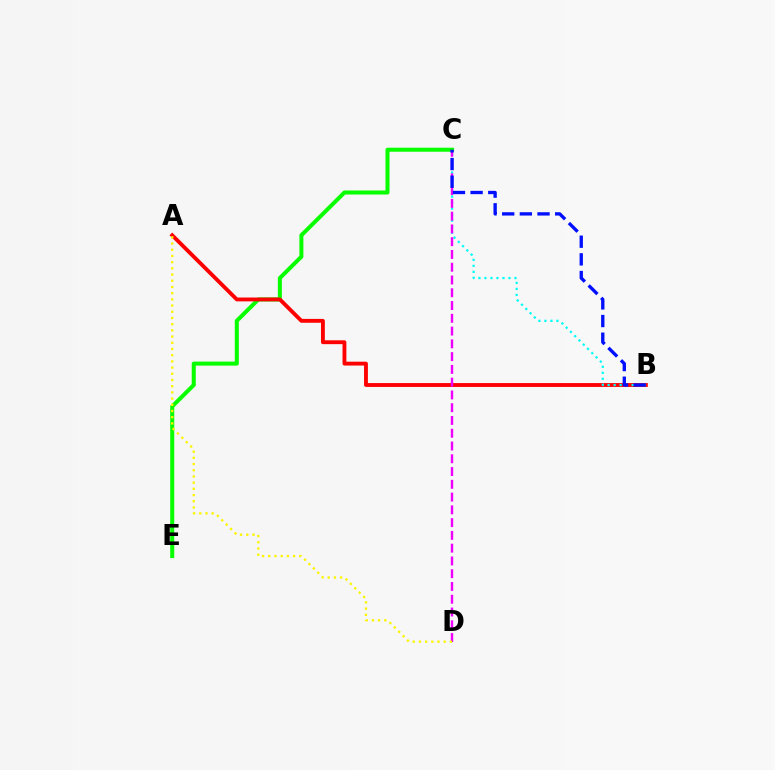{('C', 'E'): [{'color': '#08ff00', 'line_style': 'solid', 'thickness': 2.9}], ('A', 'B'): [{'color': '#ff0000', 'line_style': 'solid', 'thickness': 2.78}], ('B', 'C'): [{'color': '#00fff6', 'line_style': 'dotted', 'thickness': 1.63}, {'color': '#0010ff', 'line_style': 'dashed', 'thickness': 2.4}], ('C', 'D'): [{'color': '#ee00ff', 'line_style': 'dashed', 'thickness': 1.73}], ('A', 'D'): [{'color': '#fcf500', 'line_style': 'dotted', 'thickness': 1.68}]}